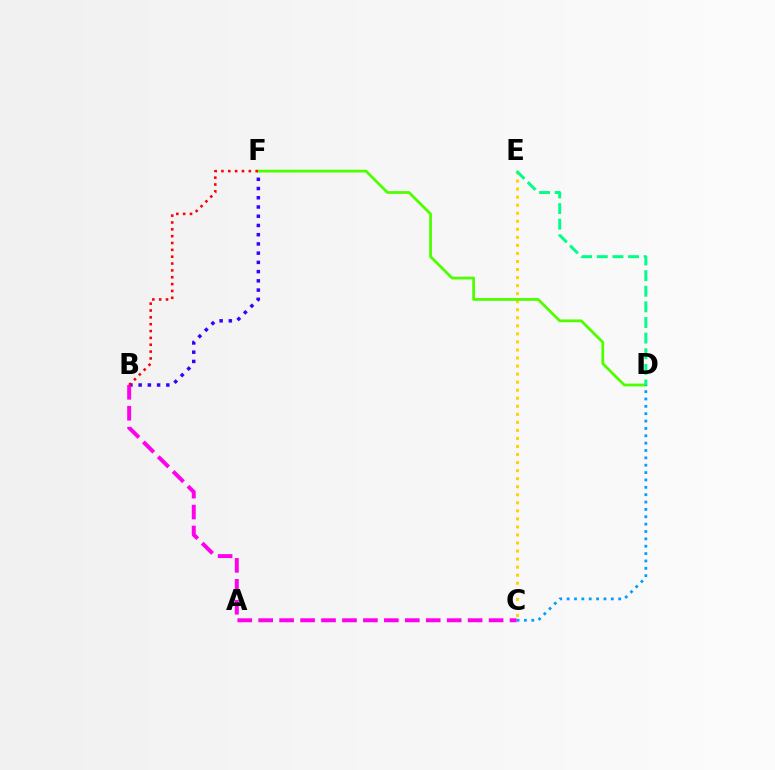{('C', 'E'): [{'color': '#ffd500', 'line_style': 'dotted', 'thickness': 2.19}], ('B', 'F'): [{'color': '#3700ff', 'line_style': 'dotted', 'thickness': 2.51}, {'color': '#ff0000', 'line_style': 'dotted', 'thickness': 1.86}], ('D', 'F'): [{'color': '#4fff00', 'line_style': 'solid', 'thickness': 2.01}], ('B', 'C'): [{'color': '#ff00ed', 'line_style': 'dashed', 'thickness': 2.85}], ('D', 'E'): [{'color': '#00ff86', 'line_style': 'dashed', 'thickness': 2.12}], ('C', 'D'): [{'color': '#009eff', 'line_style': 'dotted', 'thickness': 2.0}]}